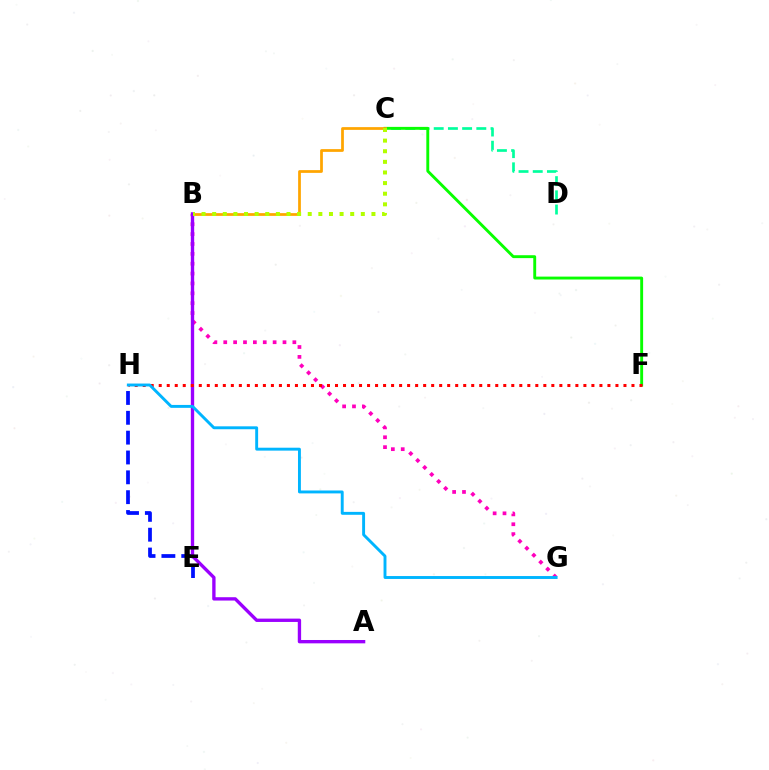{('E', 'H'): [{'color': '#0010ff', 'line_style': 'dashed', 'thickness': 2.7}], ('C', 'D'): [{'color': '#00ff9d', 'line_style': 'dashed', 'thickness': 1.93}], ('B', 'G'): [{'color': '#ff00bd', 'line_style': 'dotted', 'thickness': 2.68}], ('C', 'F'): [{'color': '#08ff00', 'line_style': 'solid', 'thickness': 2.08}], ('B', 'C'): [{'color': '#ffa500', 'line_style': 'solid', 'thickness': 1.98}, {'color': '#b3ff00', 'line_style': 'dotted', 'thickness': 2.88}], ('A', 'B'): [{'color': '#9b00ff', 'line_style': 'solid', 'thickness': 2.41}], ('F', 'H'): [{'color': '#ff0000', 'line_style': 'dotted', 'thickness': 2.18}], ('G', 'H'): [{'color': '#00b5ff', 'line_style': 'solid', 'thickness': 2.09}]}